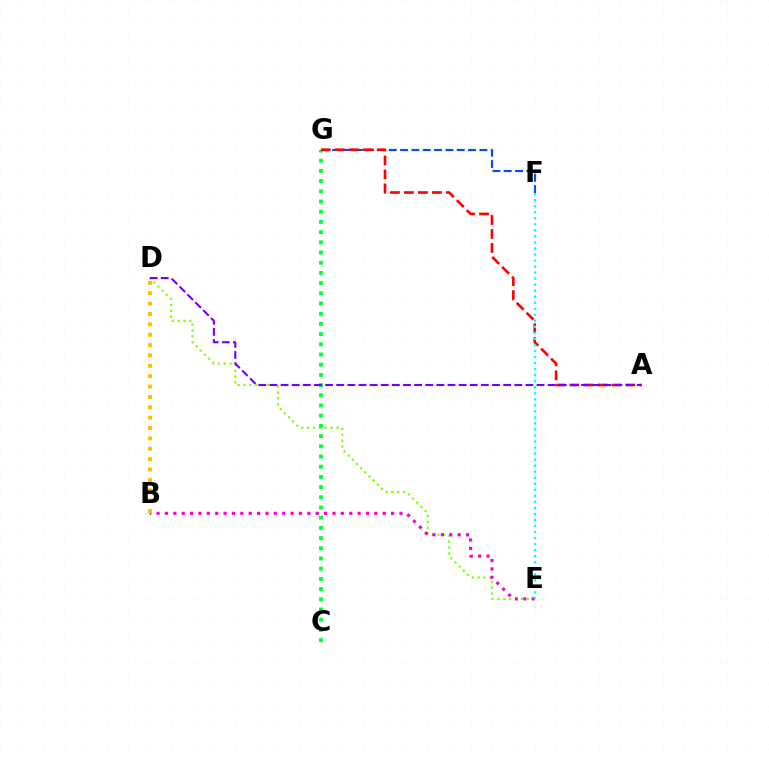{('D', 'E'): [{'color': '#84ff00', 'line_style': 'dotted', 'thickness': 1.6}], ('F', 'G'): [{'color': '#004bff', 'line_style': 'dashed', 'thickness': 1.54}], ('C', 'G'): [{'color': '#00ff39', 'line_style': 'dotted', 'thickness': 2.77}], ('A', 'G'): [{'color': '#ff0000', 'line_style': 'dashed', 'thickness': 1.9}], ('B', 'E'): [{'color': '#ff00cf', 'line_style': 'dotted', 'thickness': 2.28}], ('E', 'F'): [{'color': '#00fff6', 'line_style': 'dotted', 'thickness': 1.64}], ('A', 'D'): [{'color': '#7200ff', 'line_style': 'dashed', 'thickness': 1.51}], ('B', 'D'): [{'color': '#ffbd00', 'line_style': 'dotted', 'thickness': 2.82}]}